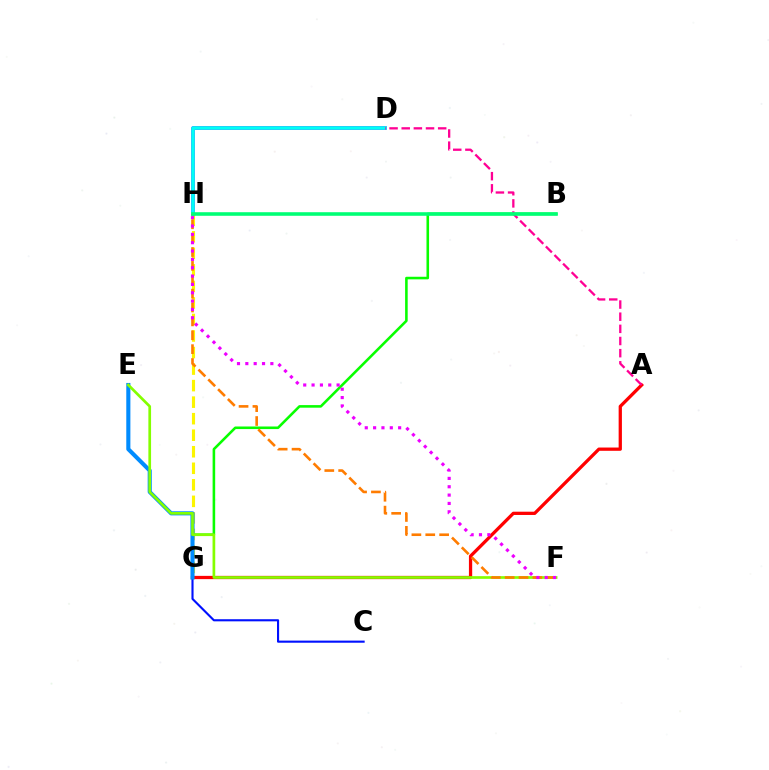{('G', 'H'): [{'color': '#fcf500', 'line_style': 'dashed', 'thickness': 2.25}], ('A', 'G'): [{'color': '#ff0000', 'line_style': 'solid', 'thickness': 2.35}], ('B', 'G'): [{'color': '#08ff00', 'line_style': 'solid', 'thickness': 1.86}], ('C', 'G'): [{'color': '#0010ff', 'line_style': 'solid', 'thickness': 1.53}], ('E', 'G'): [{'color': '#008cff', 'line_style': 'solid', 'thickness': 2.95}], ('D', 'H'): [{'color': '#7200ff', 'line_style': 'solid', 'thickness': 2.53}, {'color': '#00fff6', 'line_style': 'solid', 'thickness': 2.56}], ('E', 'F'): [{'color': '#84ff00', 'line_style': 'solid', 'thickness': 1.94}], ('A', 'D'): [{'color': '#ff0094', 'line_style': 'dashed', 'thickness': 1.65}], ('F', 'H'): [{'color': '#ff7c00', 'line_style': 'dashed', 'thickness': 1.88}, {'color': '#ee00ff', 'line_style': 'dotted', 'thickness': 2.27}], ('B', 'H'): [{'color': '#00ff74', 'line_style': 'solid', 'thickness': 2.57}]}